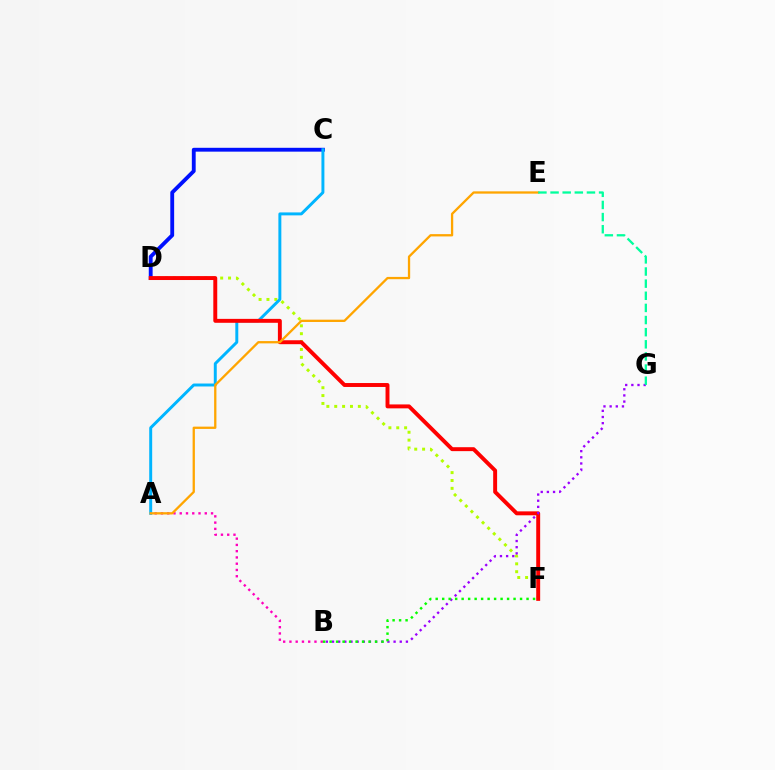{('D', 'F'): [{'color': '#b3ff00', 'line_style': 'dotted', 'thickness': 2.14}, {'color': '#ff0000', 'line_style': 'solid', 'thickness': 2.83}], ('C', 'D'): [{'color': '#0010ff', 'line_style': 'solid', 'thickness': 2.77}], ('A', 'C'): [{'color': '#00b5ff', 'line_style': 'solid', 'thickness': 2.13}], ('B', 'G'): [{'color': '#9b00ff', 'line_style': 'dotted', 'thickness': 1.67}], ('A', 'B'): [{'color': '#ff00bd', 'line_style': 'dotted', 'thickness': 1.7}], ('B', 'F'): [{'color': '#08ff00', 'line_style': 'dotted', 'thickness': 1.76}], ('A', 'E'): [{'color': '#ffa500', 'line_style': 'solid', 'thickness': 1.65}], ('E', 'G'): [{'color': '#00ff9d', 'line_style': 'dashed', 'thickness': 1.65}]}